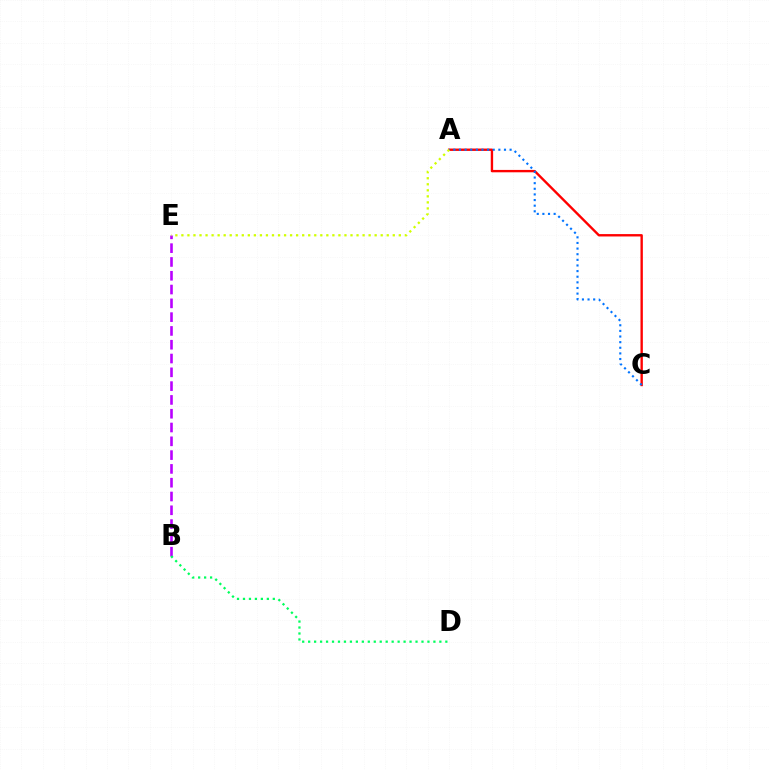{('B', 'E'): [{'color': '#b900ff', 'line_style': 'dashed', 'thickness': 1.87}], ('B', 'D'): [{'color': '#00ff5c', 'line_style': 'dotted', 'thickness': 1.62}], ('A', 'C'): [{'color': '#ff0000', 'line_style': 'solid', 'thickness': 1.71}, {'color': '#0074ff', 'line_style': 'dotted', 'thickness': 1.53}], ('A', 'E'): [{'color': '#d1ff00', 'line_style': 'dotted', 'thickness': 1.64}]}